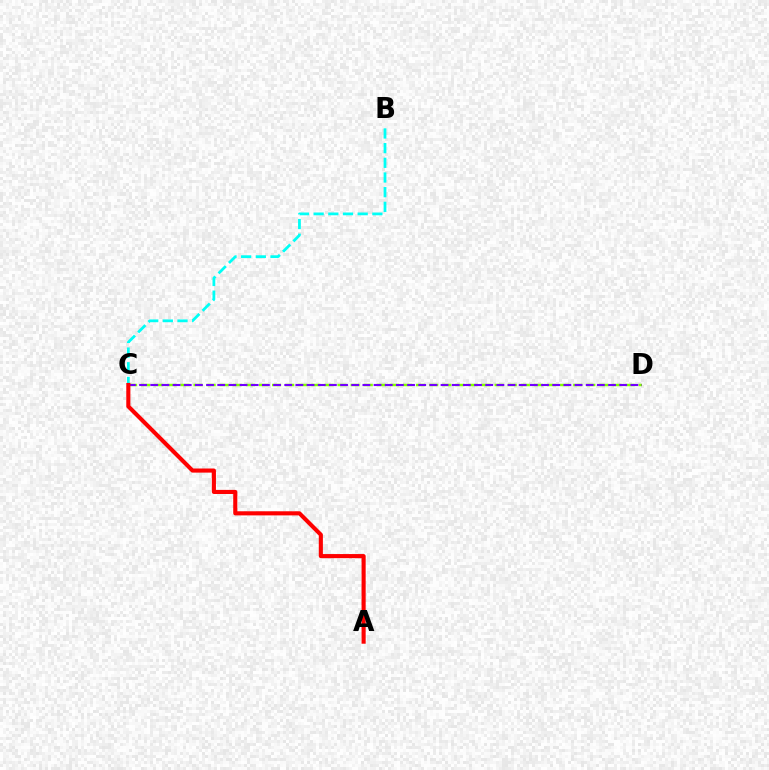{('B', 'C'): [{'color': '#00fff6', 'line_style': 'dashed', 'thickness': 1.99}], ('C', 'D'): [{'color': '#84ff00', 'line_style': 'dashed', 'thickness': 1.78}, {'color': '#7200ff', 'line_style': 'dashed', 'thickness': 1.52}], ('A', 'C'): [{'color': '#ff0000', 'line_style': 'solid', 'thickness': 2.96}]}